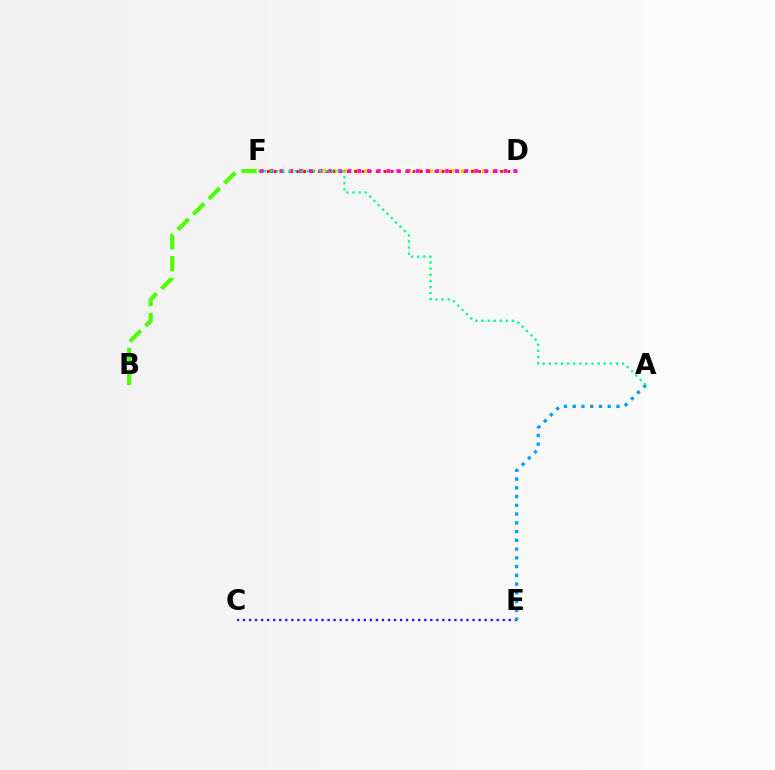{('D', 'F'): [{'color': '#ffd500', 'line_style': 'dotted', 'thickness': 2.9}, {'color': '#ff0000', 'line_style': 'dotted', 'thickness': 1.98}, {'color': '#ff00ed', 'line_style': 'dotted', 'thickness': 2.65}], ('C', 'E'): [{'color': '#3700ff', 'line_style': 'dotted', 'thickness': 1.64}], ('B', 'F'): [{'color': '#4fff00', 'line_style': 'dashed', 'thickness': 2.98}], ('A', 'E'): [{'color': '#009eff', 'line_style': 'dotted', 'thickness': 2.38}], ('A', 'F'): [{'color': '#00ff86', 'line_style': 'dotted', 'thickness': 1.66}]}